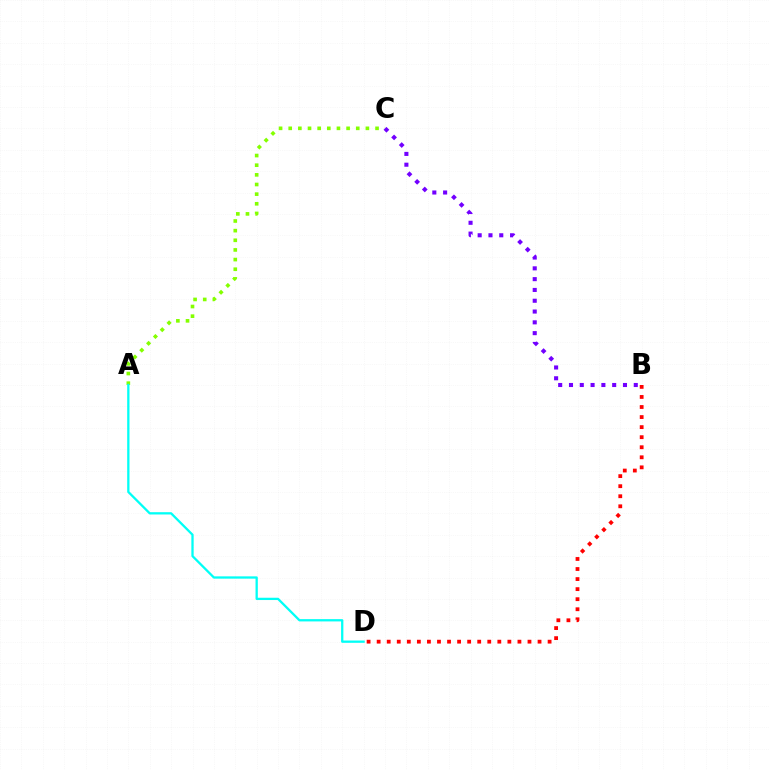{('A', 'C'): [{'color': '#84ff00', 'line_style': 'dotted', 'thickness': 2.62}], ('A', 'D'): [{'color': '#00fff6', 'line_style': 'solid', 'thickness': 1.65}], ('B', 'C'): [{'color': '#7200ff', 'line_style': 'dotted', 'thickness': 2.93}], ('B', 'D'): [{'color': '#ff0000', 'line_style': 'dotted', 'thickness': 2.73}]}